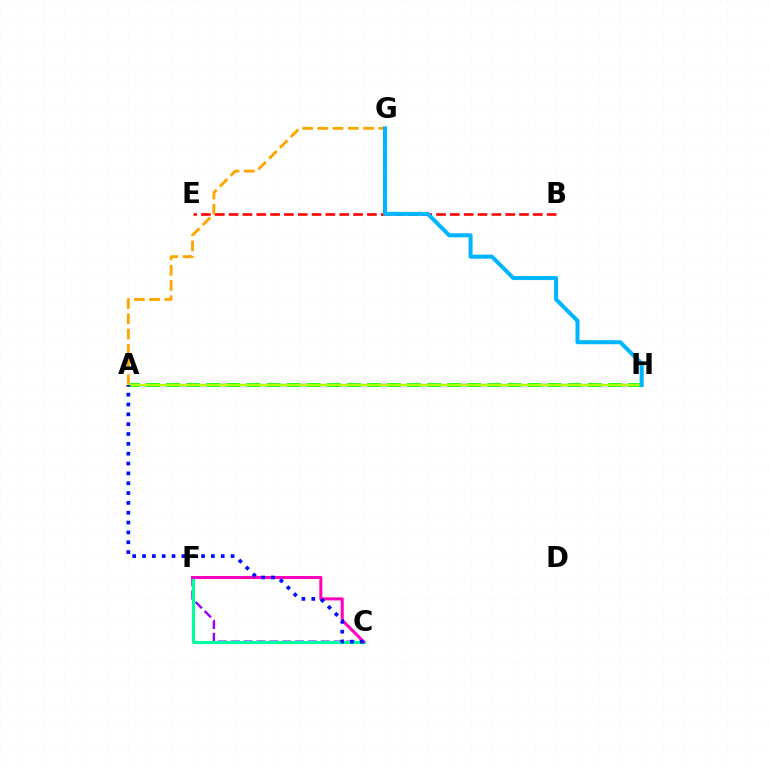{('C', 'F'): [{'color': '#9b00ff', 'line_style': 'dashed', 'thickness': 1.75}, {'color': '#00ff9d', 'line_style': 'solid', 'thickness': 2.24}, {'color': '#ff00bd', 'line_style': 'solid', 'thickness': 2.19}], ('B', 'E'): [{'color': '#ff0000', 'line_style': 'dashed', 'thickness': 1.88}], ('A', 'H'): [{'color': '#08ff00', 'line_style': 'dashed', 'thickness': 2.73}, {'color': '#b3ff00', 'line_style': 'solid', 'thickness': 1.59}], ('A', 'G'): [{'color': '#ffa500', 'line_style': 'dashed', 'thickness': 2.07}], ('A', 'C'): [{'color': '#0010ff', 'line_style': 'dotted', 'thickness': 2.67}], ('G', 'H'): [{'color': '#00b5ff', 'line_style': 'solid', 'thickness': 2.9}]}